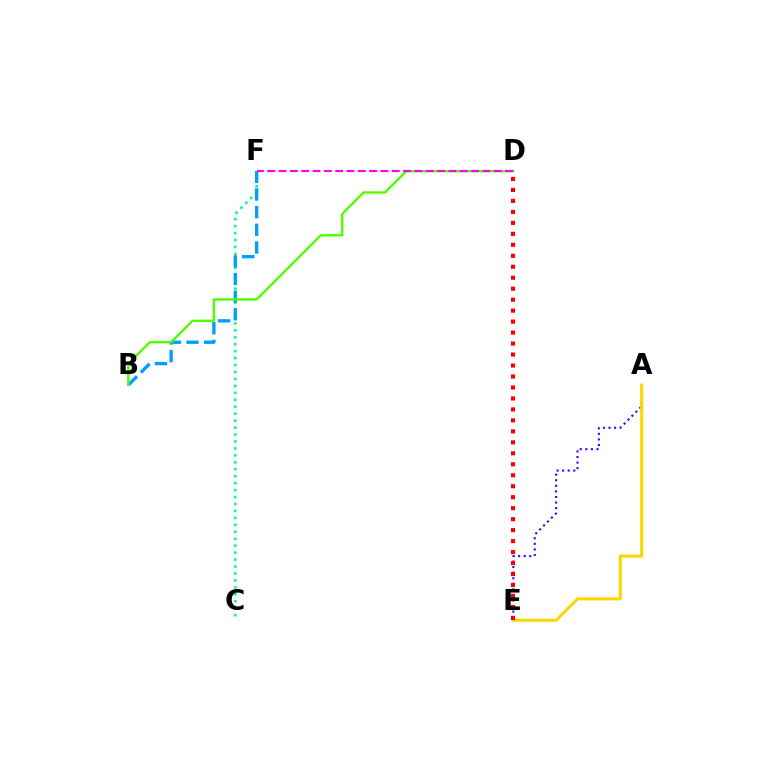{('C', 'F'): [{'color': '#00ff86', 'line_style': 'dotted', 'thickness': 1.89}], ('A', 'E'): [{'color': '#3700ff', 'line_style': 'dotted', 'thickness': 1.51}, {'color': '#ffd500', 'line_style': 'solid', 'thickness': 2.18}], ('D', 'E'): [{'color': '#ff0000', 'line_style': 'dotted', 'thickness': 2.98}], ('B', 'F'): [{'color': '#009eff', 'line_style': 'dashed', 'thickness': 2.4}], ('B', 'D'): [{'color': '#4fff00', 'line_style': 'solid', 'thickness': 1.72}], ('D', 'F'): [{'color': '#ff00ed', 'line_style': 'dashed', 'thickness': 1.54}]}